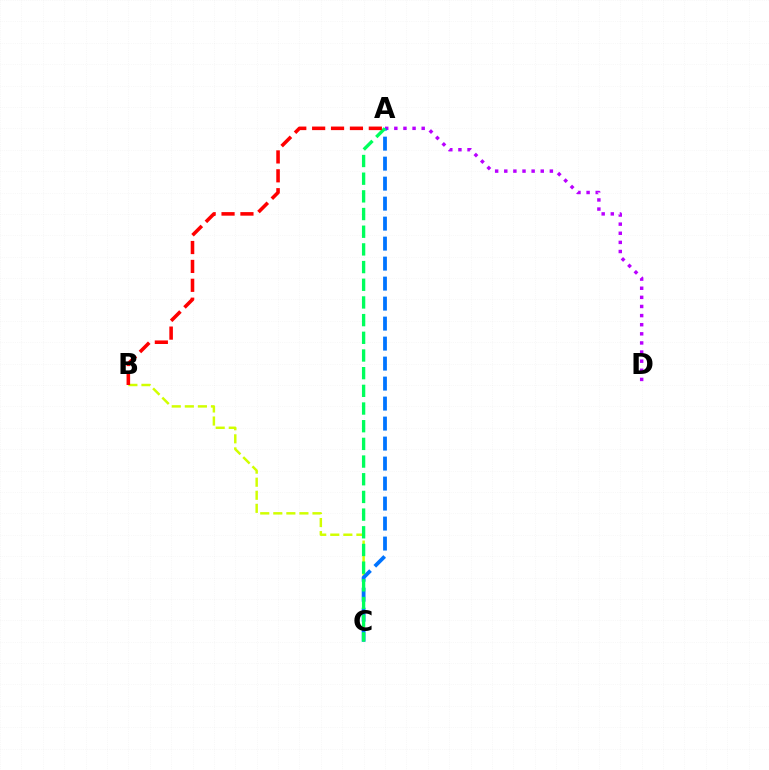{('B', 'C'): [{'color': '#d1ff00', 'line_style': 'dashed', 'thickness': 1.77}], ('A', 'D'): [{'color': '#b900ff', 'line_style': 'dotted', 'thickness': 2.48}], ('A', 'C'): [{'color': '#0074ff', 'line_style': 'dashed', 'thickness': 2.72}, {'color': '#00ff5c', 'line_style': 'dashed', 'thickness': 2.4}], ('A', 'B'): [{'color': '#ff0000', 'line_style': 'dashed', 'thickness': 2.57}]}